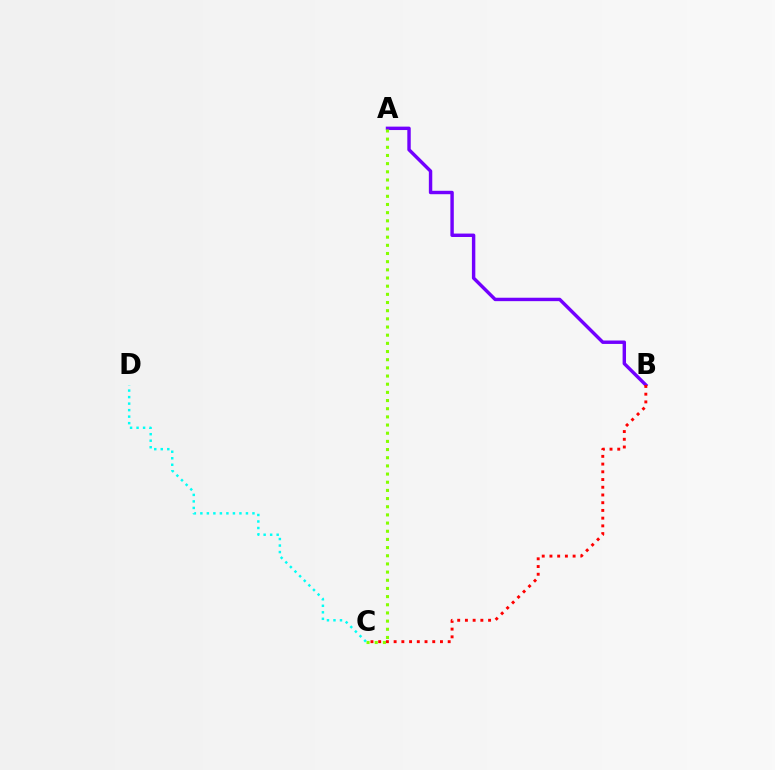{('A', 'B'): [{'color': '#7200ff', 'line_style': 'solid', 'thickness': 2.46}], ('A', 'C'): [{'color': '#84ff00', 'line_style': 'dotted', 'thickness': 2.22}], ('C', 'D'): [{'color': '#00fff6', 'line_style': 'dotted', 'thickness': 1.77}], ('B', 'C'): [{'color': '#ff0000', 'line_style': 'dotted', 'thickness': 2.1}]}